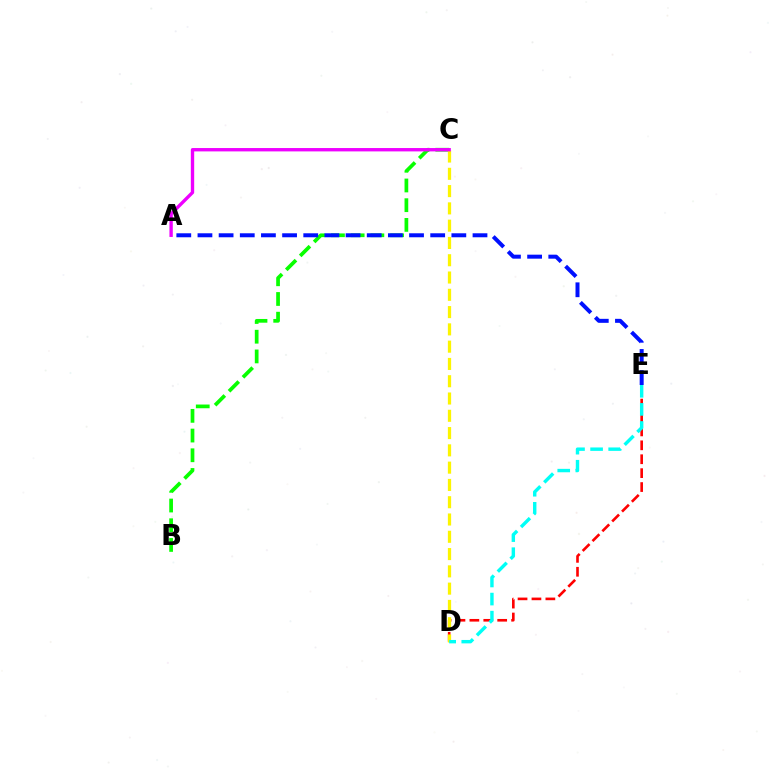{('D', 'E'): [{'color': '#ff0000', 'line_style': 'dashed', 'thickness': 1.89}, {'color': '#00fff6', 'line_style': 'dashed', 'thickness': 2.46}], ('B', 'C'): [{'color': '#08ff00', 'line_style': 'dashed', 'thickness': 2.68}], ('C', 'D'): [{'color': '#fcf500', 'line_style': 'dashed', 'thickness': 2.35}], ('A', 'E'): [{'color': '#0010ff', 'line_style': 'dashed', 'thickness': 2.87}], ('A', 'C'): [{'color': '#ee00ff', 'line_style': 'solid', 'thickness': 2.42}]}